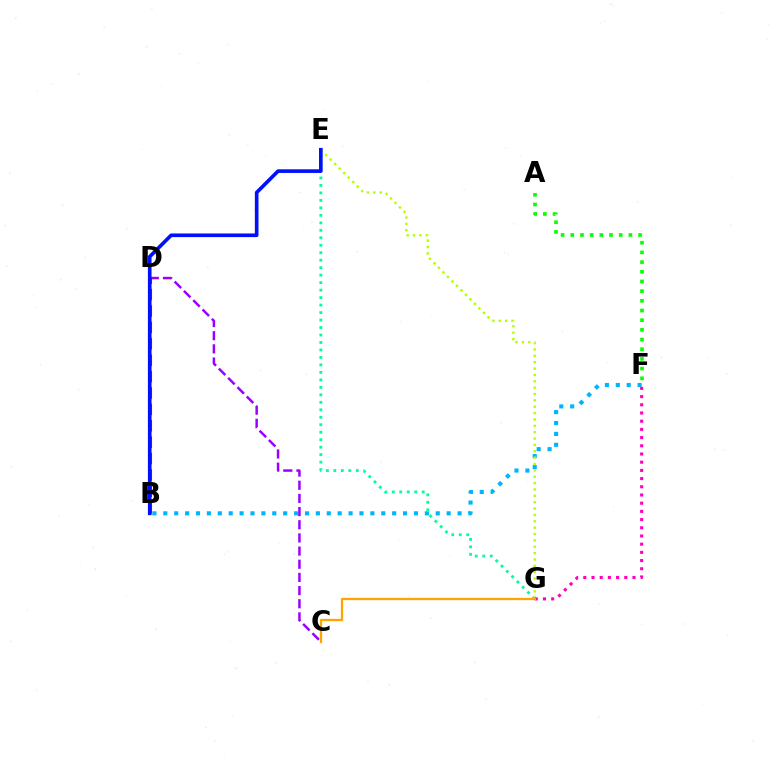{('B', 'F'): [{'color': '#00b5ff', 'line_style': 'dotted', 'thickness': 2.96}], ('B', 'D'): [{'color': '#ff0000', 'line_style': 'dashed', 'thickness': 2.23}], ('C', 'D'): [{'color': '#9b00ff', 'line_style': 'dashed', 'thickness': 1.79}], ('E', 'G'): [{'color': '#00ff9d', 'line_style': 'dotted', 'thickness': 2.03}, {'color': '#b3ff00', 'line_style': 'dotted', 'thickness': 1.73}], ('A', 'F'): [{'color': '#08ff00', 'line_style': 'dotted', 'thickness': 2.63}], ('B', 'E'): [{'color': '#0010ff', 'line_style': 'solid', 'thickness': 2.62}], ('F', 'G'): [{'color': '#ff00bd', 'line_style': 'dotted', 'thickness': 2.23}], ('C', 'G'): [{'color': '#ffa500', 'line_style': 'solid', 'thickness': 1.65}]}